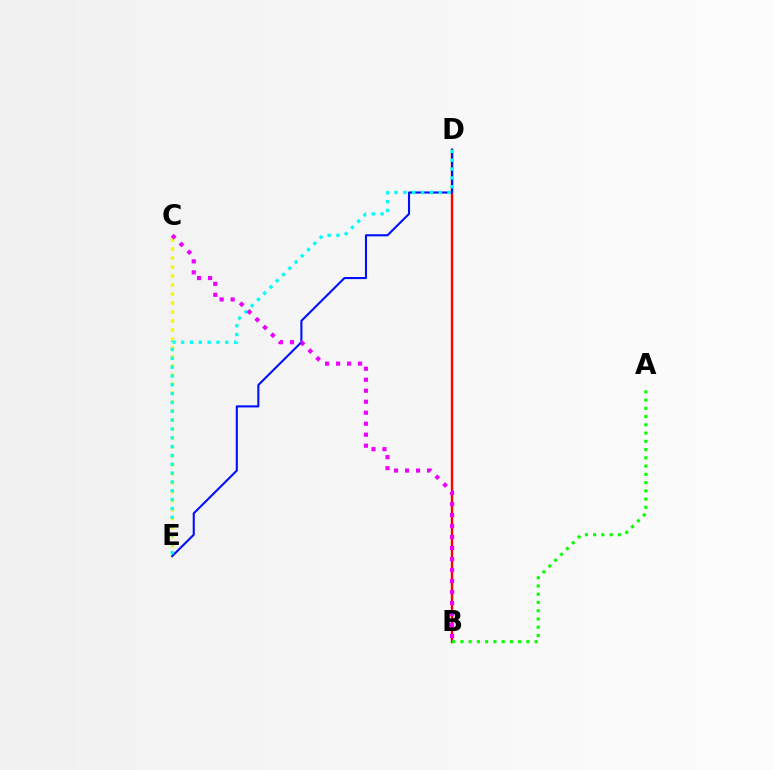{('C', 'E'): [{'color': '#fcf500', 'line_style': 'dotted', 'thickness': 2.44}], ('B', 'D'): [{'color': '#ff0000', 'line_style': 'solid', 'thickness': 1.72}], ('D', 'E'): [{'color': '#0010ff', 'line_style': 'solid', 'thickness': 1.51}, {'color': '#00fff6', 'line_style': 'dotted', 'thickness': 2.4}], ('A', 'B'): [{'color': '#08ff00', 'line_style': 'dotted', 'thickness': 2.24}], ('B', 'C'): [{'color': '#ee00ff', 'line_style': 'dotted', 'thickness': 2.99}]}